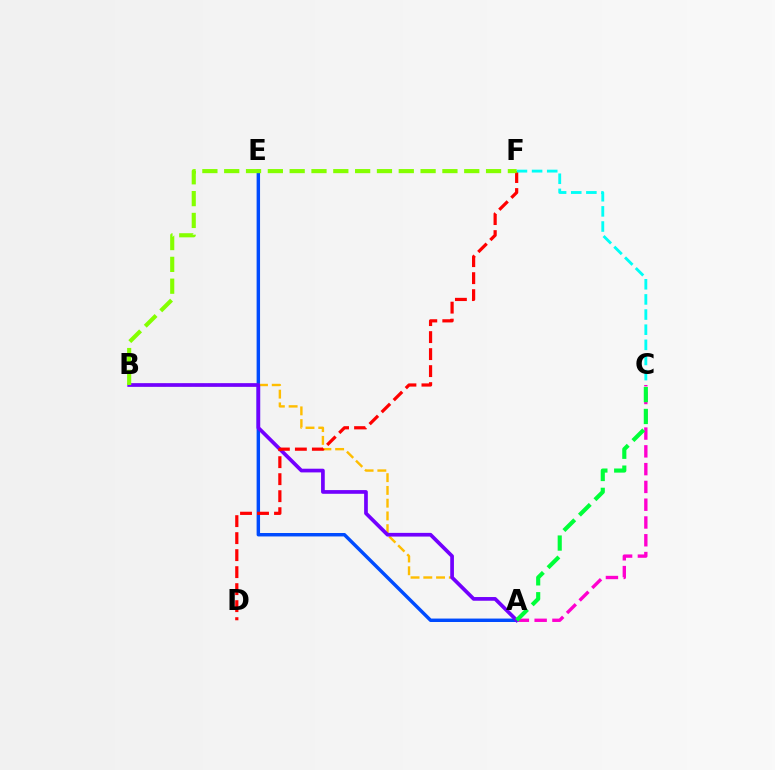{('A', 'E'): [{'color': '#004bff', 'line_style': 'solid', 'thickness': 2.47}], ('A', 'B'): [{'color': '#ffbd00', 'line_style': 'dashed', 'thickness': 1.73}, {'color': '#7200ff', 'line_style': 'solid', 'thickness': 2.66}], ('A', 'C'): [{'color': '#ff00cf', 'line_style': 'dashed', 'thickness': 2.42}, {'color': '#00ff39', 'line_style': 'dashed', 'thickness': 2.97}], ('D', 'F'): [{'color': '#ff0000', 'line_style': 'dashed', 'thickness': 2.31}], ('C', 'F'): [{'color': '#00fff6', 'line_style': 'dashed', 'thickness': 2.06}], ('B', 'F'): [{'color': '#84ff00', 'line_style': 'dashed', 'thickness': 2.96}]}